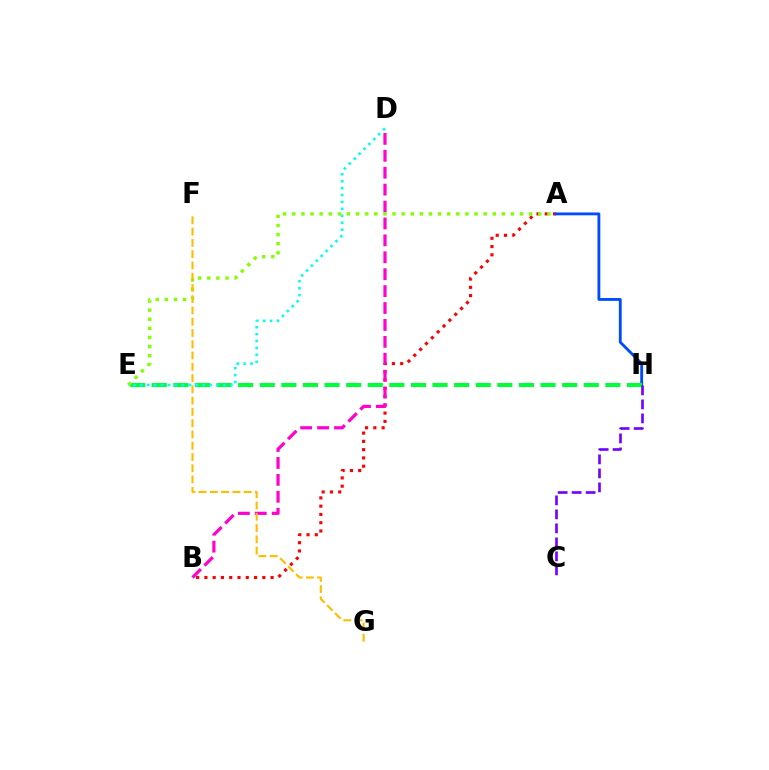{('A', 'B'): [{'color': '#ff0000', 'line_style': 'dotted', 'thickness': 2.25}], ('A', 'H'): [{'color': '#004bff', 'line_style': 'solid', 'thickness': 2.05}], ('E', 'H'): [{'color': '#00ff39', 'line_style': 'dashed', 'thickness': 2.93}], ('C', 'H'): [{'color': '#7200ff', 'line_style': 'dashed', 'thickness': 1.9}], ('B', 'D'): [{'color': '#ff00cf', 'line_style': 'dashed', 'thickness': 2.3}], ('A', 'E'): [{'color': '#84ff00', 'line_style': 'dotted', 'thickness': 2.48}], ('F', 'G'): [{'color': '#ffbd00', 'line_style': 'dashed', 'thickness': 1.53}], ('D', 'E'): [{'color': '#00fff6', 'line_style': 'dotted', 'thickness': 1.88}]}